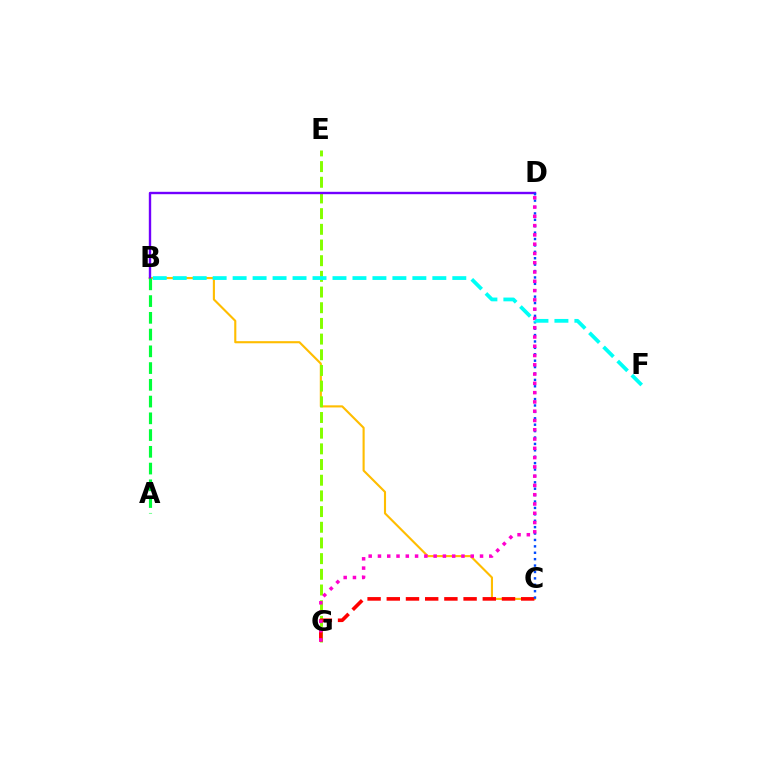{('B', 'C'): [{'color': '#ffbd00', 'line_style': 'solid', 'thickness': 1.53}], ('E', 'G'): [{'color': '#84ff00', 'line_style': 'dashed', 'thickness': 2.13}], ('B', 'D'): [{'color': '#7200ff', 'line_style': 'solid', 'thickness': 1.71}], ('A', 'B'): [{'color': '#00ff39', 'line_style': 'dashed', 'thickness': 2.28}], ('C', 'G'): [{'color': '#ff0000', 'line_style': 'dashed', 'thickness': 2.61}], ('C', 'D'): [{'color': '#004bff', 'line_style': 'dotted', 'thickness': 1.74}], ('D', 'G'): [{'color': '#ff00cf', 'line_style': 'dotted', 'thickness': 2.52}], ('B', 'F'): [{'color': '#00fff6', 'line_style': 'dashed', 'thickness': 2.71}]}